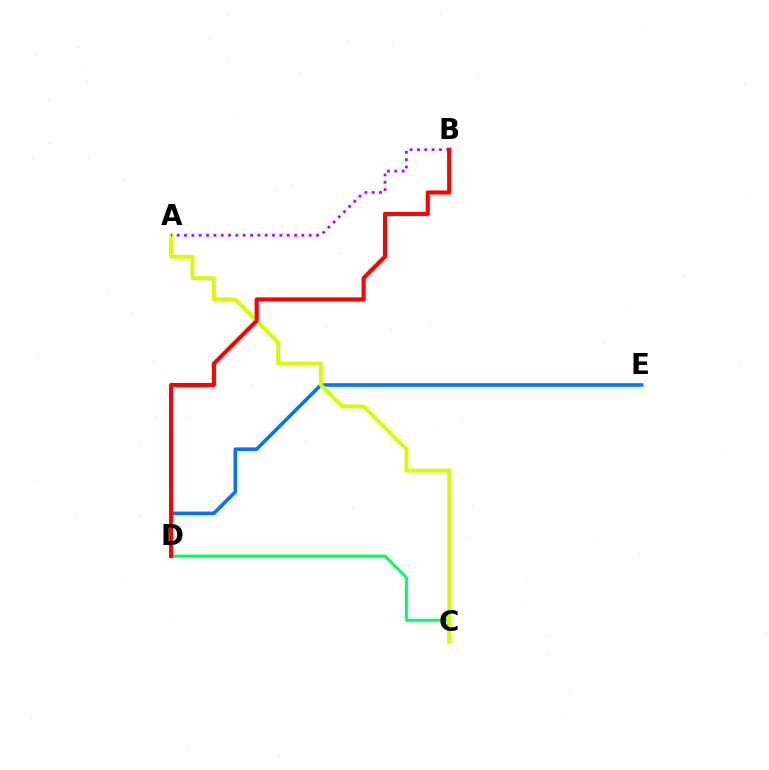{('D', 'E'): [{'color': '#0074ff', 'line_style': 'solid', 'thickness': 2.58}], ('C', 'D'): [{'color': '#00ff5c', 'line_style': 'solid', 'thickness': 2.16}], ('A', 'C'): [{'color': '#d1ff00', 'line_style': 'solid', 'thickness': 2.8}], ('A', 'B'): [{'color': '#b900ff', 'line_style': 'dotted', 'thickness': 1.99}], ('B', 'D'): [{'color': '#ff0000', 'line_style': 'solid', 'thickness': 2.98}]}